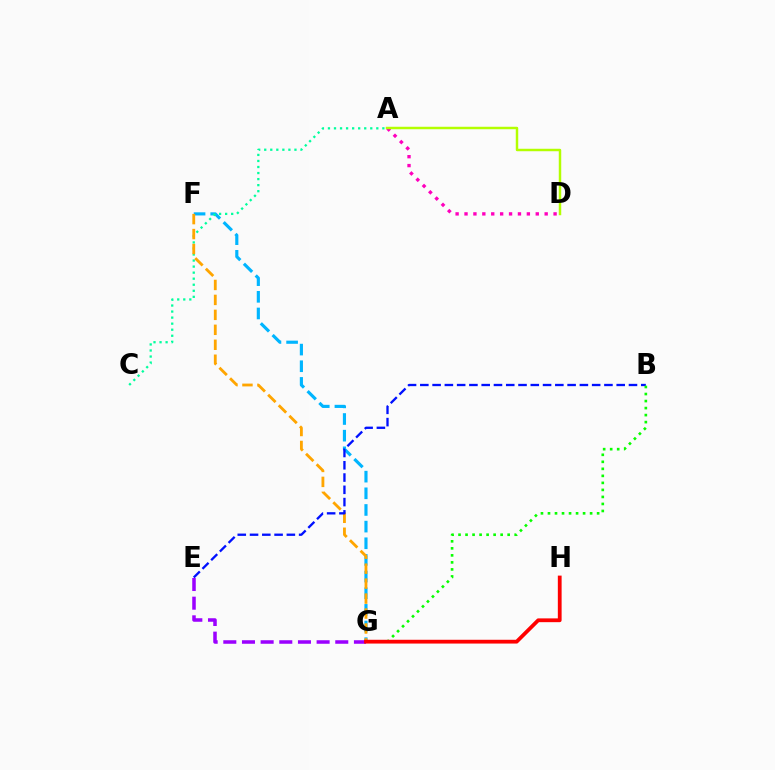{('F', 'G'): [{'color': '#00b5ff', 'line_style': 'dashed', 'thickness': 2.26}, {'color': '#ffa500', 'line_style': 'dashed', 'thickness': 2.03}], ('A', 'C'): [{'color': '#00ff9d', 'line_style': 'dotted', 'thickness': 1.64}], ('A', 'D'): [{'color': '#ff00bd', 'line_style': 'dotted', 'thickness': 2.42}, {'color': '#b3ff00', 'line_style': 'solid', 'thickness': 1.77}], ('B', 'E'): [{'color': '#0010ff', 'line_style': 'dashed', 'thickness': 1.67}], ('B', 'G'): [{'color': '#08ff00', 'line_style': 'dotted', 'thickness': 1.91}], ('E', 'G'): [{'color': '#9b00ff', 'line_style': 'dashed', 'thickness': 2.53}], ('G', 'H'): [{'color': '#ff0000', 'line_style': 'solid', 'thickness': 2.72}]}